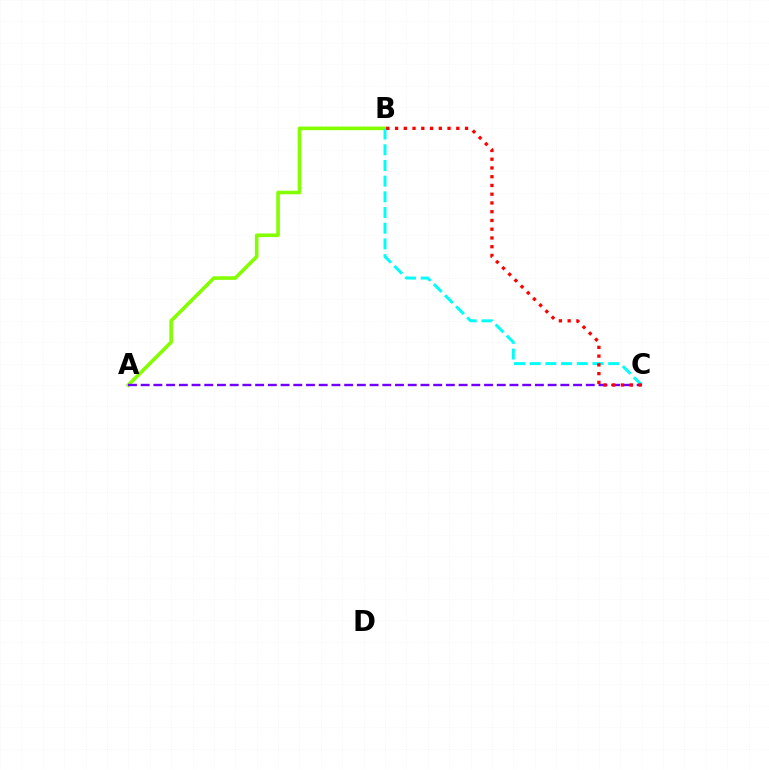{('A', 'B'): [{'color': '#84ff00', 'line_style': 'solid', 'thickness': 2.59}], ('B', 'C'): [{'color': '#00fff6', 'line_style': 'dashed', 'thickness': 2.13}, {'color': '#ff0000', 'line_style': 'dotted', 'thickness': 2.38}], ('A', 'C'): [{'color': '#7200ff', 'line_style': 'dashed', 'thickness': 1.73}]}